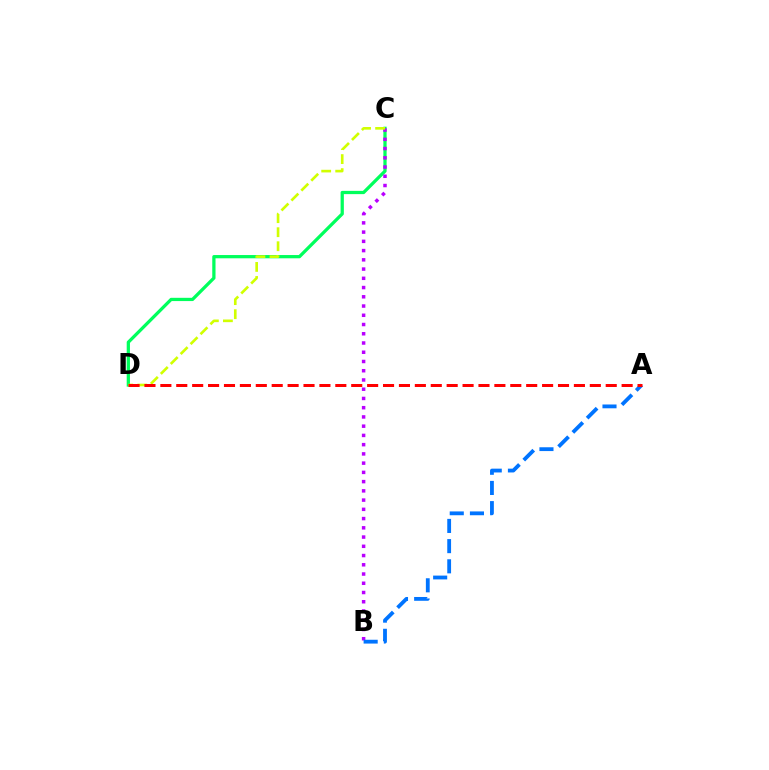{('C', 'D'): [{'color': '#00ff5c', 'line_style': 'solid', 'thickness': 2.35}, {'color': '#d1ff00', 'line_style': 'dashed', 'thickness': 1.91}], ('B', 'C'): [{'color': '#b900ff', 'line_style': 'dotted', 'thickness': 2.51}], ('A', 'B'): [{'color': '#0074ff', 'line_style': 'dashed', 'thickness': 2.74}], ('A', 'D'): [{'color': '#ff0000', 'line_style': 'dashed', 'thickness': 2.16}]}